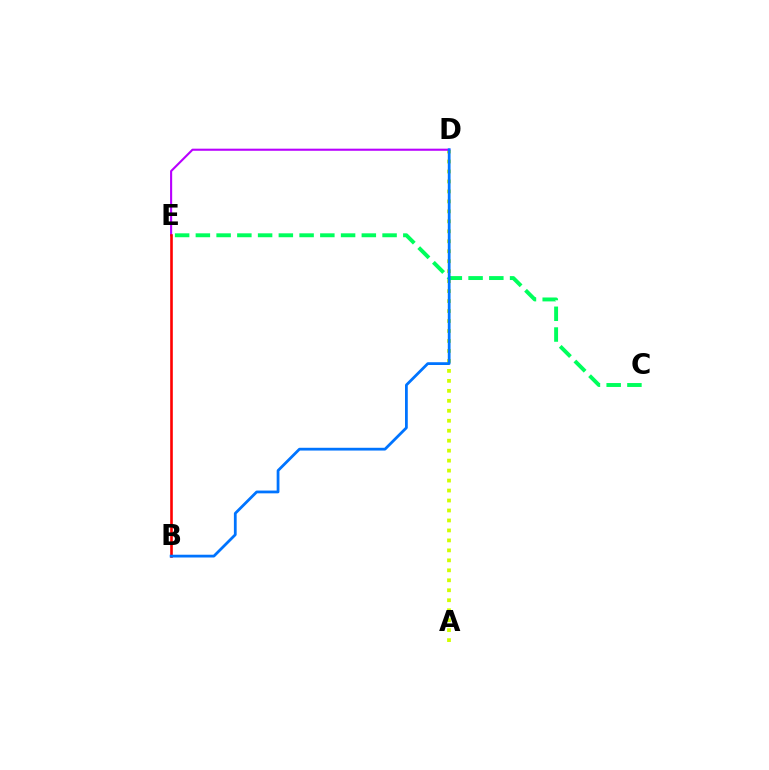{('A', 'D'): [{'color': '#d1ff00', 'line_style': 'dotted', 'thickness': 2.71}], ('C', 'E'): [{'color': '#00ff5c', 'line_style': 'dashed', 'thickness': 2.82}], ('D', 'E'): [{'color': '#b900ff', 'line_style': 'solid', 'thickness': 1.52}], ('B', 'E'): [{'color': '#ff0000', 'line_style': 'solid', 'thickness': 1.88}], ('B', 'D'): [{'color': '#0074ff', 'line_style': 'solid', 'thickness': 2.0}]}